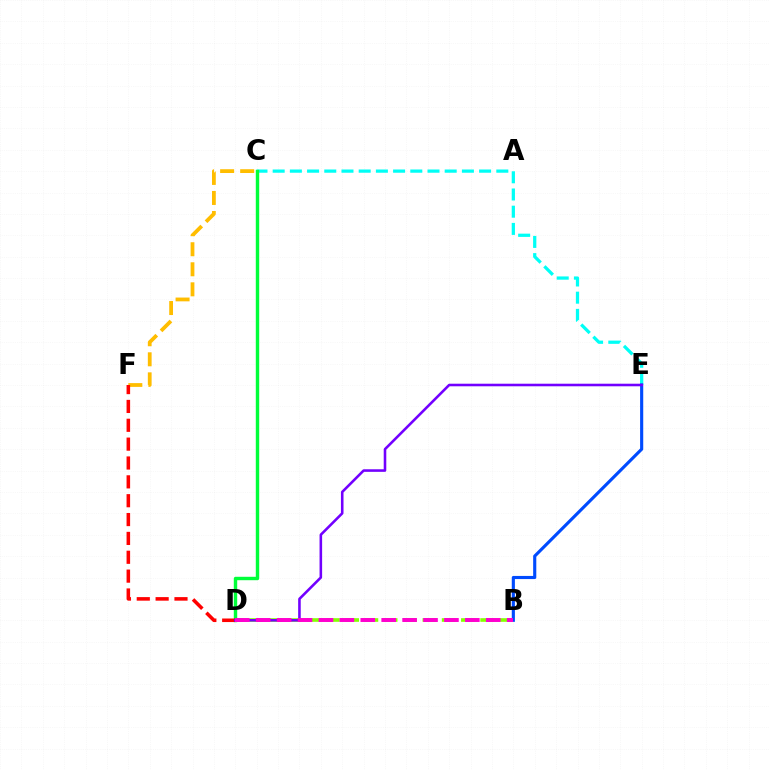{('C', 'F'): [{'color': '#ffbd00', 'line_style': 'dashed', 'thickness': 2.72}], ('C', 'E'): [{'color': '#00fff6', 'line_style': 'dashed', 'thickness': 2.34}], ('B', 'D'): [{'color': '#84ff00', 'line_style': 'dashed', 'thickness': 2.62}, {'color': '#ff00cf', 'line_style': 'dashed', 'thickness': 2.84}], ('B', 'E'): [{'color': '#004bff', 'line_style': 'solid', 'thickness': 2.25}], ('C', 'D'): [{'color': '#00ff39', 'line_style': 'solid', 'thickness': 2.46}], ('D', 'F'): [{'color': '#ff0000', 'line_style': 'dashed', 'thickness': 2.56}], ('D', 'E'): [{'color': '#7200ff', 'line_style': 'solid', 'thickness': 1.86}]}